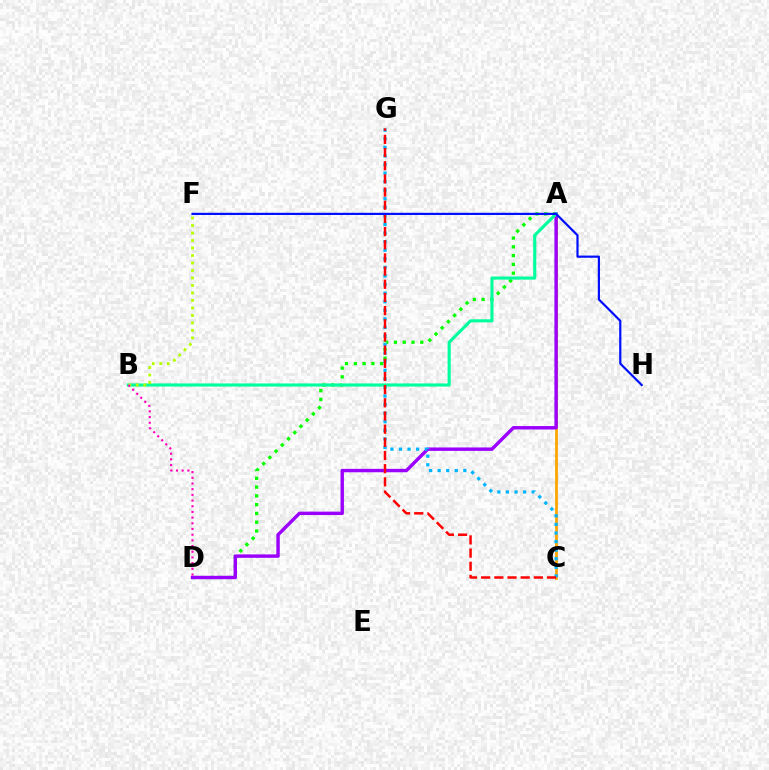{('A', 'D'): [{'color': '#08ff00', 'line_style': 'dotted', 'thickness': 2.39}, {'color': '#9b00ff', 'line_style': 'solid', 'thickness': 2.46}], ('A', 'C'): [{'color': '#ffa500', 'line_style': 'solid', 'thickness': 2.0}], ('C', 'G'): [{'color': '#00b5ff', 'line_style': 'dotted', 'thickness': 2.33}, {'color': '#ff0000', 'line_style': 'dashed', 'thickness': 1.79}], ('A', 'B'): [{'color': '#00ff9d', 'line_style': 'solid', 'thickness': 2.24}], ('F', 'H'): [{'color': '#0010ff', 'line_style': 'solid', 'thickness': 1.58}], ('B', 'F'): [{'color': '#b3ff00', 'line_style': 'dotted', 'thickness': 2.03}], ('B', 'D'): [{'color': '#ff00bd', 'line_style': 'dotted', 'thickness': 1.55}]}